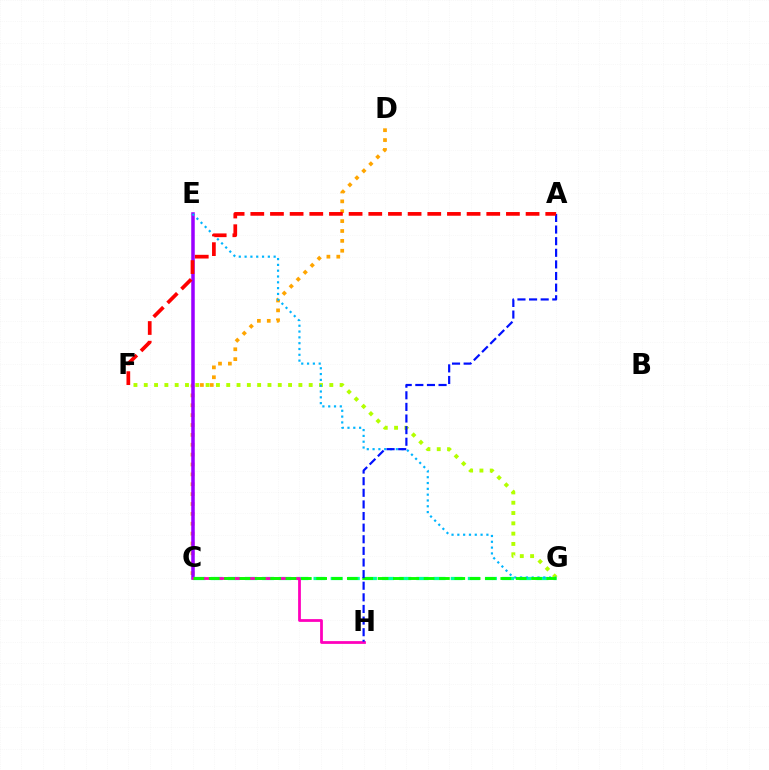{('C', 'D'): [{'color': '#ffa500', 'line_style': 'dotted', 'thickness': 2.68}], ('C', 'E'): [{'color': '#9b00ff', 'line_style': 'solid', 'thickness': 2.53}], ('C', 'G'): [{'color': '#00ff9d', 'line_style': 'dashed', 'thickness': 2.33}, {'color': '#08ff00', 'line_style': 'dashed', 'thickness': 2.08}], ('F', 'G'): [{'color': '#b3ff00', 'line_style': 'dotted', 'thickness': 2.8}], ('C', 'H'): [{'color': '#ff00bd', 'line_style': 'solid', 'thickness': 2.0}], ('E', 'G'): [{'color': '#00b5ff', 'line_style': 'dotted', 'thickness': 1.58}], ('A', 'H'): [{'color': '#0010ff', 'line_style': 'dashed', 'thickness': 1.58}], ('A', 'F'): [{'color': '#ff0000', 'line_style': 'dashed', 'thickness': 2.67}]}